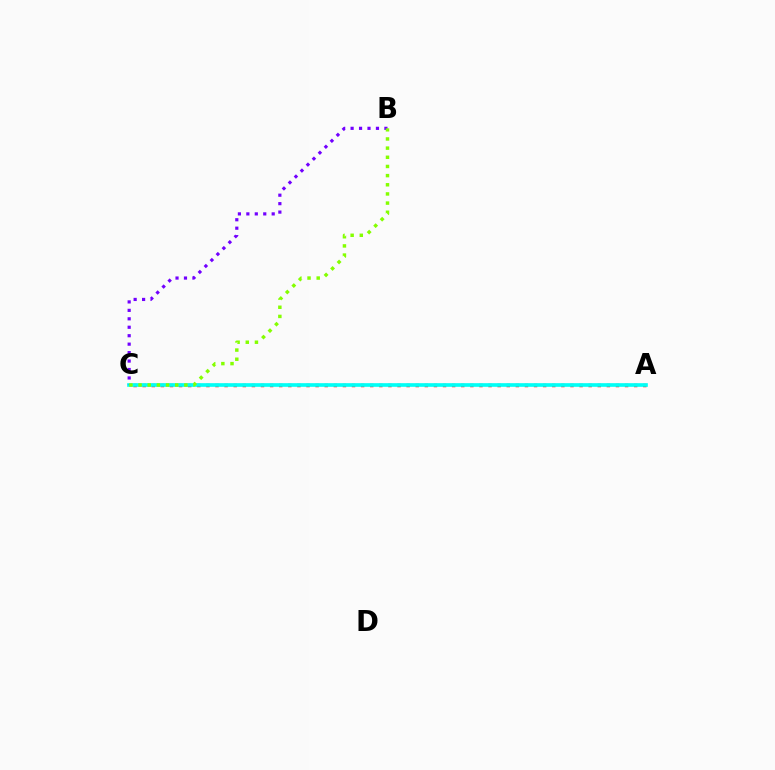{('A', 'C'): [{'color': '#ff0000', 'line_style': 'dotted', 'thickness': 2.47}, {'color': '#00fff6', 'line_style': 'solid', 'thickness': 2.63}], ('B', 'C'): [{'color': '#7200ff', 'line_style': 'dotted', 'thickness': 2.3}, {'color': '#84ff00', 'line_style': 'dotted', 'thickness': 2.49}]}